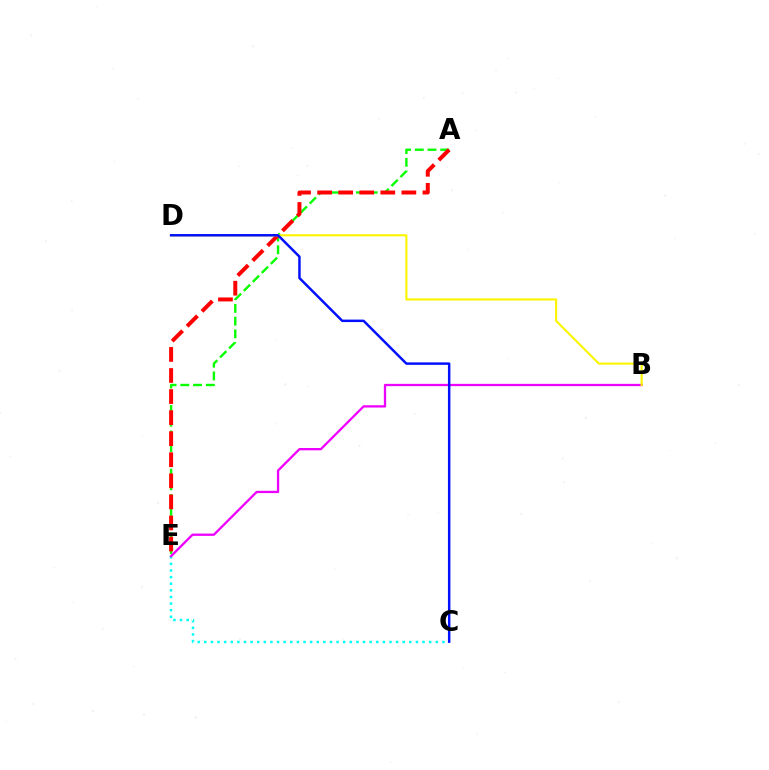{('C', 'E'): [{'color': '#00fff6', 'line_style': 'dotted', 'thickness': 1.8}], ('A', 'E'): [{'color': '#08ff00', 'line_style': 'dashed', 'thickness': 1.73}, {'color': '#ff0000', 'line_style': 'dashed', 'thickness': 2.86}], ('B', 'E'): [{'color': '#ee00ff', 'line_style': 'solid', 'thickness': 1.66}], ('B', 'D'): [{'color': '#fcf500', 'line_style': 'solid', 'thickness': 1.53}], ('C', 'D'): [{'color': '#0010ff', 'line_style': 'solid', 'thickness': 1.78}]}